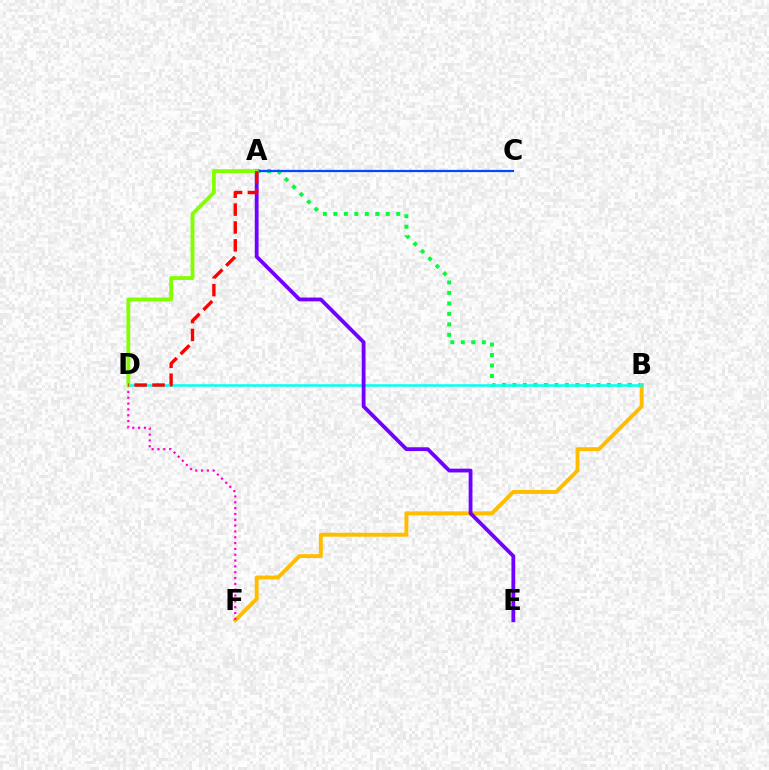{('A', 'B'): [{'color': '#00ff39', 'line_style': 'dotted', 'thickness': 2.85}], ('B', 'F'): [{'color': '#ffbd00', 'line_style': 'solid', 'thickness': 2.82}], ('B', 'D'): [{'color': '#00fff6', 'line_style': 'solid', 'thickness': 1.81}], ('A', 'C'): [{'color': '#004bff', 'line_style': 'solid', 'thickness': 1.62}], ('A', 'E'): [{'color': '#7200ff', 'line_style': 'solid', 'thickness': 2.74}], ('D', 'F'): [{'color': '#ff00cf', 'line_style': 'dotted', 'thickness': 1.58}], ('A', 'D'): [{'color': '#84ff00', 'line_style': 'solid', 'thickness': 2.74}, {'color': '#ff0000', 'line_style': 'dashed', 'thickness': 2.43}]}